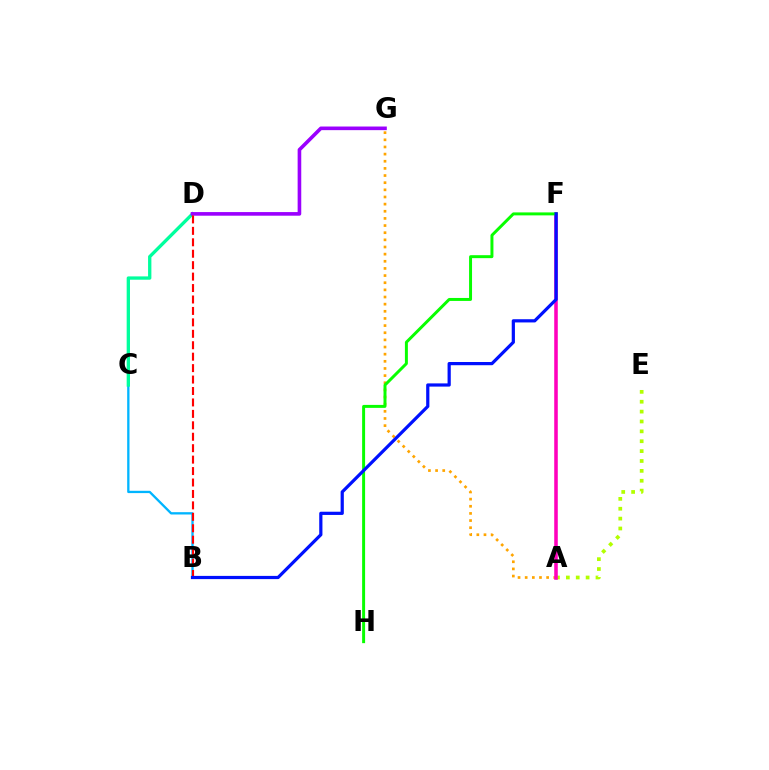{('A', 'G'): [{'color': '#ffa500', 'line_style': 'dotted', 'thickness': 1.94}], ('B', 'C'): [{'color': '#00b5ff', 'line_style': 'solid', 'thickness': 1.67}], ('A', 'E'): [{'color': '#b3ff00', 'line_style': 'dotted', 'thickness': 2.68}], ('C', 'D'): [{'color': '#00ff9d', 'line_style': 'solid', 'thickness': 2.39}], ('D', 'G'): [{'color': '#9b00ff', 'line_style': 'solid', 'thickness': 2.61}], ('B', 'D'): [{'color': '#ff0000', 'line_style': 'dashed', 'thickness': 1.55}], ('A', 'F'): [{'color': '#ff00bd', 'line_style': 'solid', 'thickness': 2.56}], ('F', 'H'): [{'color': '#08ff00', 'line_style': 'solid', 'thickness': 2.14}], ('B', 'F'): [{'color': '#0010ff', 'line_style': 'solid', 'thickness': 2.31}]}